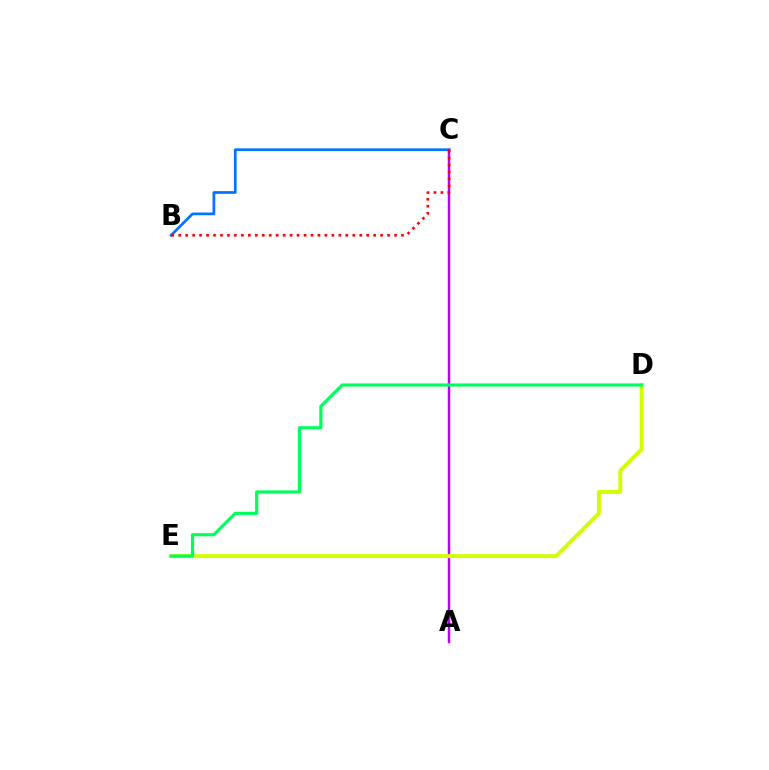{('B', 'C'): [{'color': '#0074ff', 'line_style': 'solid', 'thickness': 1.96}, {'color': '#ff0000', 'line_style': 'dotted', 'thickness': 1.89}], ('A', 'C'): [{'color': '#b900ff', 'line_style': 'solid', 'thickness': 1.78}], ('D', 'E'): [{'color': '#d1ff00', 'line_style': 'solid', 'thickness': 2.81}, {'color': '#00ff5c', 'line_style': 'solid', 'thickness': 2.27}]}